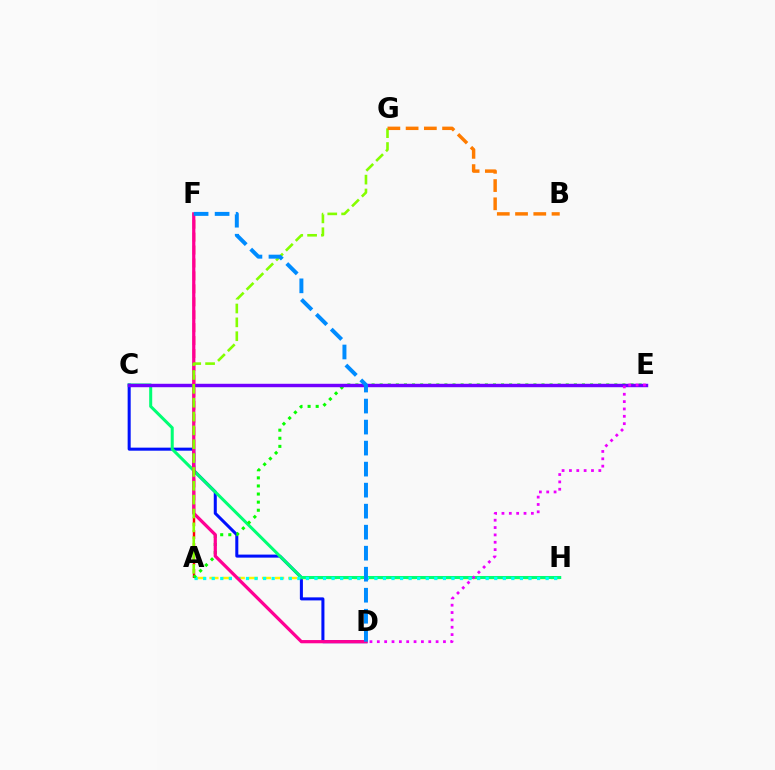{('C', 'D'): [{'color': '#0010ff', 'line_style': 'solid', 'thickness': 2.18}], ('A', 'H'): [{'color': '#fcf500', 'line_style': 'dashed', 'thickness': 1.78}, {'color': '#00fff6', 'line_style': 'dotted', 'thickness': 2.33}], ('C', 'H'): [{'color': '#00ff74', 'line_style': 'solid', 'thickness': 2.18}], ('A', 'F'): [{'color': '#ff0000', 'line_style': 'dashed', 'thickness': 1.76}], ('A', 'E'): [{'color': '#08ff00', 'line_style': 'dotted', 'thickness': 2.2}], ('C', 'E'): [{'color': '#7200ff', 'line_style': 'solid', 'thickness': 2.47}], ('D', 'F'): [{'color': '#ff0094', 'line_style': 'solid', 'thickness': 2.33}, {'color': '#008cff', 'line_style': 'dashed', 'thickness': 2.86}], ('D', 'E'): [{'color': '#ee00ff', 'line_style': 'dotted', 'thickness': 2.0}], ('A', 'G'): [{'color': '#84ff00', 'line_style': 'dashed', 'thickness': 1.88}], ('B', 'G'): [{'color': '#ff7c00', 'line_style': 'dashed', 'thickness': 2.48}]}